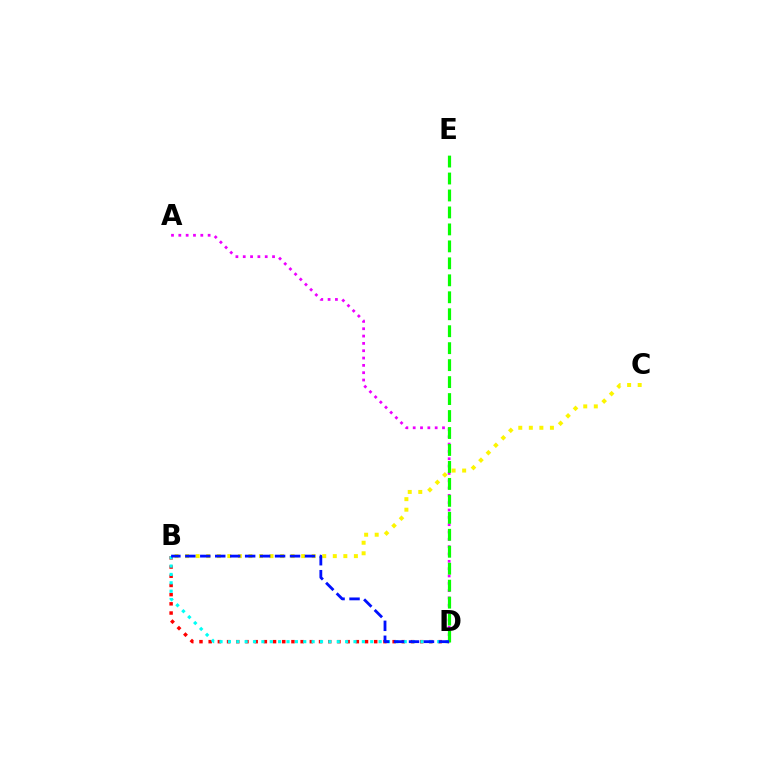{('B', 'D'): [{'color': '#ff0000', 'line_style': 'dotted', 'thickness': 2.5}, {'color': '#00fff6', 'line_style': 'dotted', 'thickness': 2.27}, {'color': '#0010ff', 'line_style': 'dashed', 'thickness': 2.03}], ('A', 'D'): [{'color': '#ee00ff', 'line_style': 'dotted', 'thickness': 1.99}], ('D', 'E'): [{'color': '#08ff00', 'line_style': 'dashed', 'thickness': 2.3}], ('B', 'C'): [{'color': '#fcf500', 'line_style': 'dotted', 'thickness': 2.87}]}